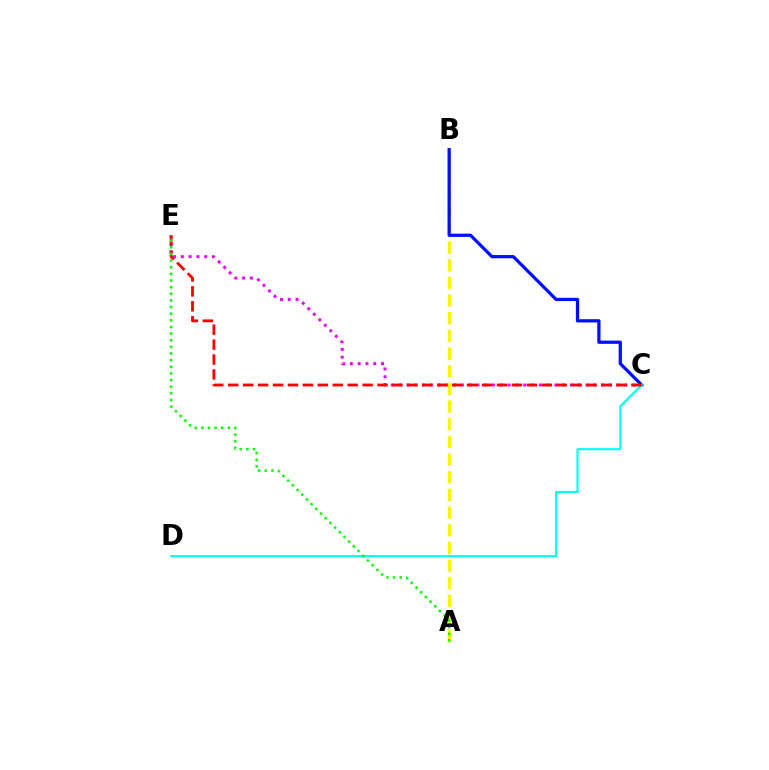{('C', 'E'): [{'color': '#ee00ff', 'line_style': 'dotted', 'thickness': 2.12}, {'color': '#ff0000', 'line_style': 'dashed', 'thickness': 2.03}], ('A', 'B'): [{'color': '#fcf500', 'line_style': 'dashed', 'thickness': 2.4}], ('B', 'C'): [{'color': '#0010ff', 'line_style': 'solid', 'thickness': 2.34}], ('C', 'D'): [{'color': '#00fff6', 'line_style': 'solid', 'thickness': 1.51}], ('A', 'E'): [{'color': '#08ff00', 'line_style': 'dotted', 'thickness': 1.8}]}